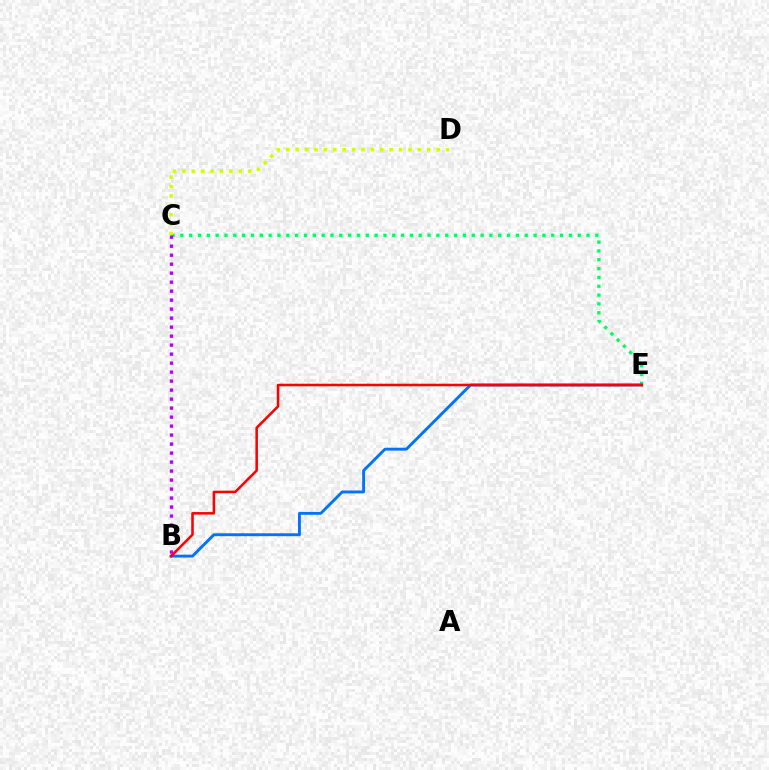{('C', 'E'): [{'color': '#00ff5c', 'line_style': 'dotted', 'thickness': 2.4}], ('B', 'E'): [{'color': '#0074ff', 'line_style': 'solid', 'thickness': 2.09}, {'color': '#ff0000', 'line_style': 'solid', 'thickness': 1.84}], ('C', 'D'): [{'color': '#d1ff00', 'line_style': 'dotted', 'thickness': 2.55}], ('B', 'C'): [{'color': '#b900ff', 'line_style': 'dotted', 'thickness': 2.44}]}